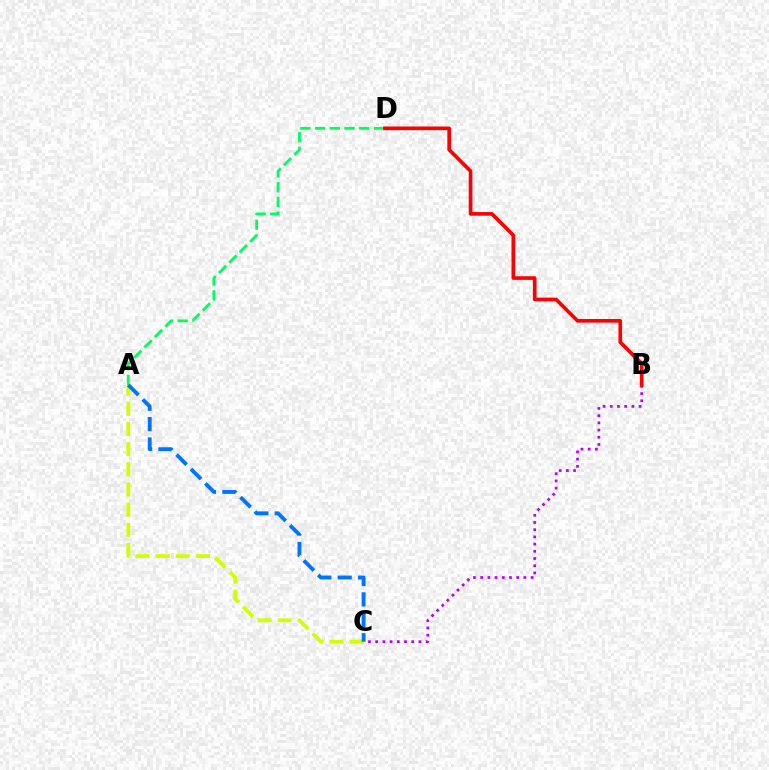{('A', 'D'): [{'color': '#00ff5c', 'line_style': 'dashed', 'thickness': 2.0}], ('A', 'C'): [{'color': '#d1ff00', 'line_style': 'dashed', 'thickness': 2.74}, {'color': '#0074ff', 'line_style': 'dashed', 'thickness': 2.77}], ('B', 'C'): [{'color': '#b900ff', 'line_style': 'dotted', 'thickness': 1.96}], ('B', 'D'): [{'color': '#ff0000', 'line_style': 'solid', 'thickness': 2.63}]}